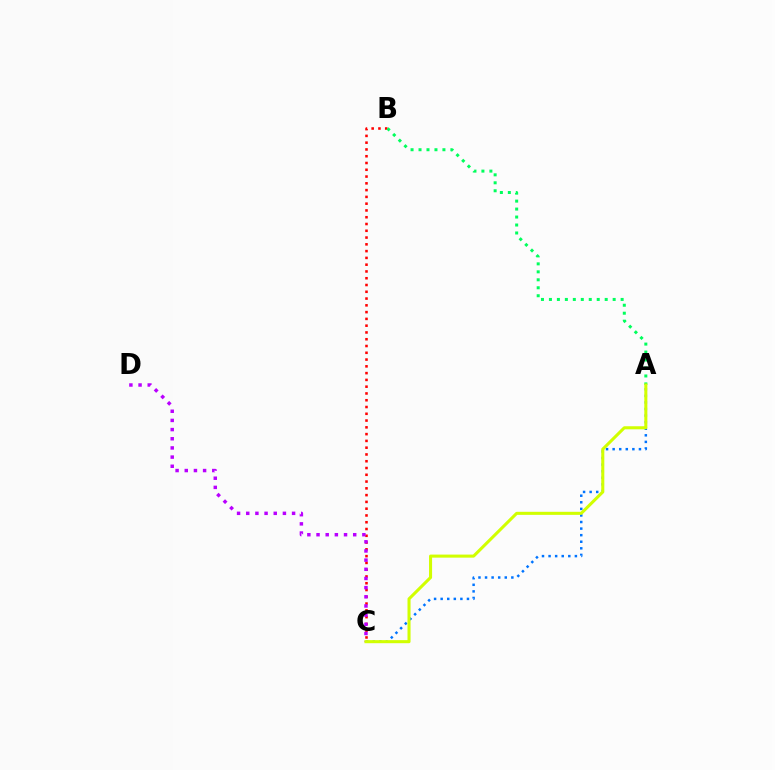{('A', 'C'): [{'color': '#0074ff', 'line_style': 'dotted', 'thickness': 1.79}, {'color': '#d1ff00', 'line_style': 'solid', 'thickness': 2.2}], ('B', 'C'): [{'color': '#ff0000', 'line_style': 'dotted', 'thickness': 1.84}], ('A', 'B'): [{'color': '#00ff5c', 'line_style': 'dotted', 'thickness': 2.16}], ('C', 'D'): [{'color': '#b900ff', 'line_style': 'dotted', 'thickness': 2.49}]}